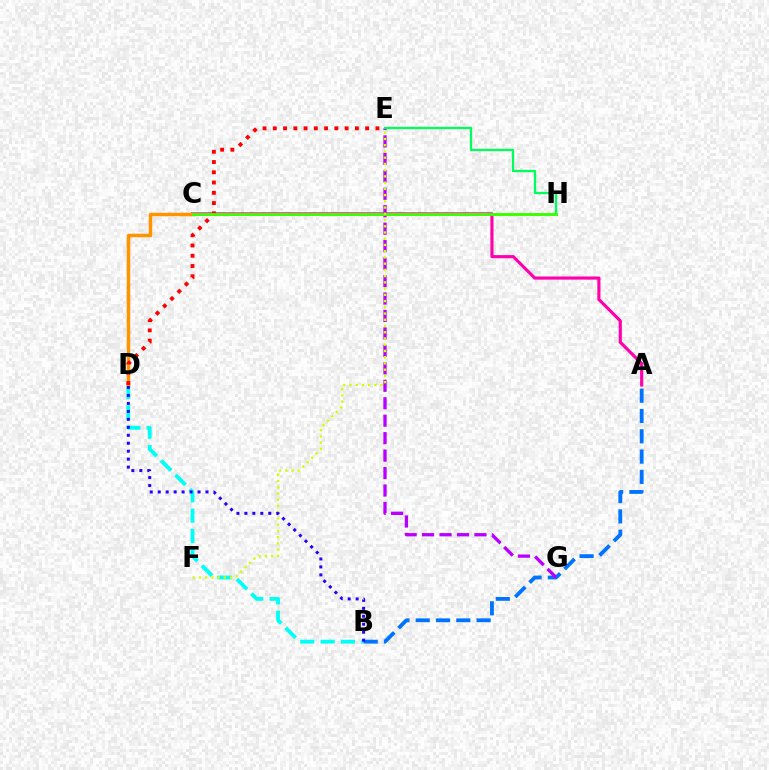{('B', 'D'): [{'color': '#00fff6', 'line_style': 'dashed', 'thickness': 2.76}, {'color': '#2500ff', 'line_style': 'dotted', 'thickness': 2.16}], ('A', 'B'): [{'color': '#0074ff', 'line_style': 'dashed', 'thickness': 2.76}], ('E', 'G'): [{'color': '#b900ff', 'line_style': 'dashed', 'thickness': 2.37}], ('A', 'C'): [{'color': '#ff00ac', 'line_style': 'solid', 'thickness': 2.26}], ('C', 'D'): [{'color': '#ff9400', 'line_style': 'solid', 'thickness': 2.52}], ('E', 'H'): [{'color': '#00ff5c', 'line_style': 'solid', 'thickness': 1.65}], ('D', 'E'): [{'color': '#ff0000', 'line_style': 'dotted', 'thickness': 2.79}], ('C', 'H'): [{'color': '#3dff00', 'line_style': 'solid', 'thickness': 2.1}], ('E', 'F'): [{'color': '#d1ff00', 'line_style': 'dotted', 'thickness': 1.69}]}